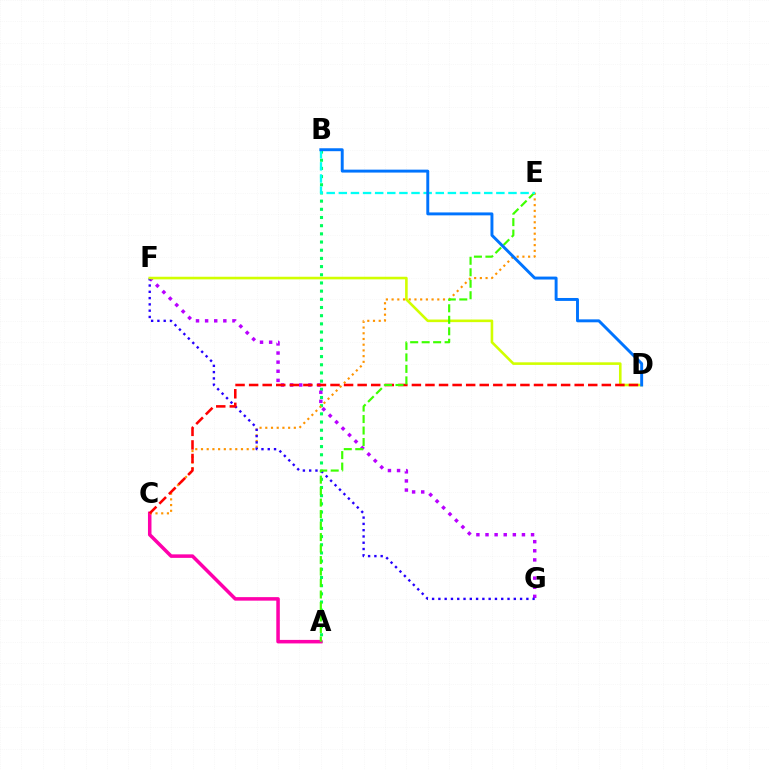{('A', 'B'): [{'color': '#00ff5c', 'line_style': 'dotted', 'thickness': 2.22}], ('A', 'C'): [{'color': '#ff00ac', 'line_style': 'solid', 'thickness': 2.53}], ('C', 'E'): [{'color': '#ff9400', 'line_style': 'dotted', 'thickness': 1.55}], ('F', 'G'): [{'color': '#b900ff', 'line_style': 'dotted', 'thickness': 2.48}, {'color': '#2500ff', 'line_style': 'dotted', 'thickness': 1.71}], ('D', 'F'): [{'color': '#d1ff00', 'line_style': 'solid', 'thickness': 1.87}], ('C', 'D'): [{'color': '#ff0000', 'line_style': 'dashed', 'thickness': 1.84}], ('A', 'E'): [{'color': '#3dff00', 'line_style': 'dashed', 'thickness': 1.56}], ('B', 'E'): [{'color': '#00fff6', 'line_style': 'dashed', 'thickness': 1.65}], ('B', 'D'): [{'color': '#0074ff', 'line_style': 'solid', 'thickness': 2.11}]}